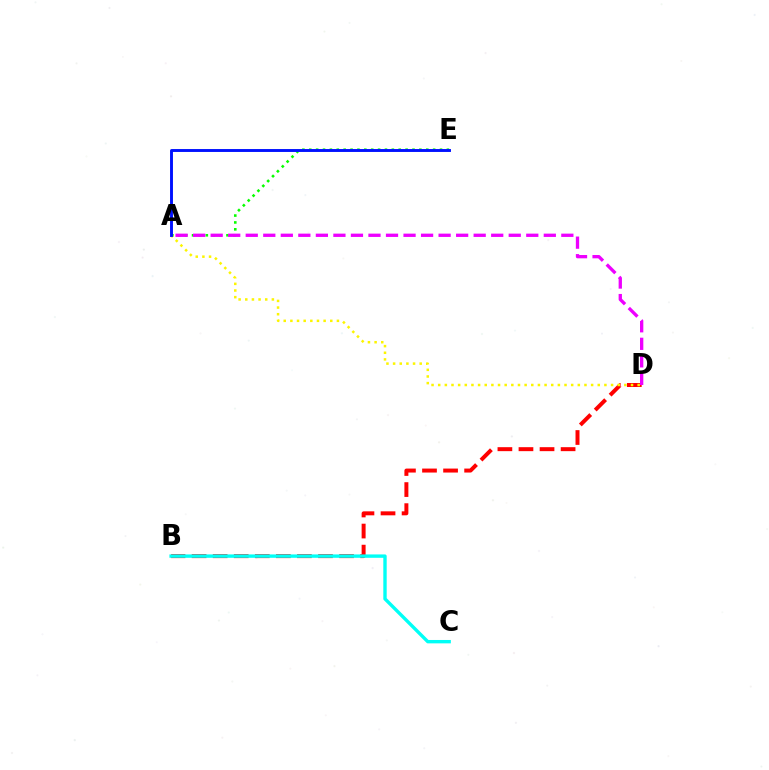{('B', 'D'): [{'color': '#ff0000', 'line_style': 'dashed', 'thickness': 2.86}], ('A', 'E'): [{'color': '#08ff00', 'line_style': 'dotted', 'thickness': 1.87}, {'color': '#0010ff', 'line_style': 'solid', 'thickness': 2.09}], ('A', 'D'): [{'color': '#ee00ff', 'line_style': 'dashed', 'thickness': 2.38}, {'color': '#fcf500', 'line_style': 'dotted', 'thickness': 1.81}], ('B', 'C'): [{'color': '#00fff6', 'line_style': 'solid', 'thickness': 2.43}]}